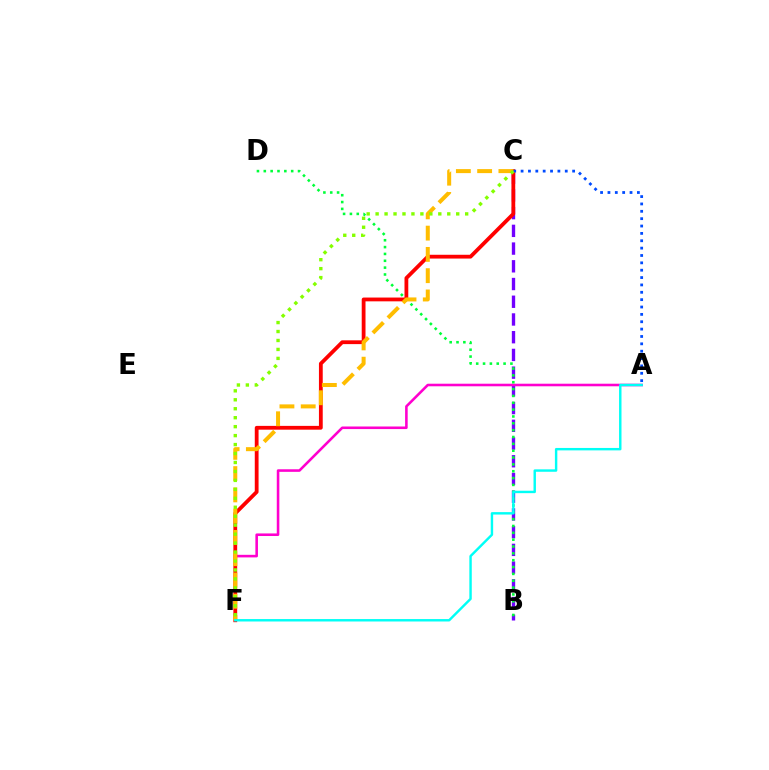{('B', 'C'): [{'color': '#7200ff', 'line_style': 'dashed', 'thickness': 2.41}], ('A', 'F'): [{'color': '#ff00cf', 'line_style': 'solid', 'thickness': 1.86}, {'color': '#00fff6', 'line_style': 'solid', 'thickness': 1.75}], ('B', 'D'): [{'color': '#00ff39', 'line_style': 'dotted', 'thickness': 1.86}], ('C', 'F'): [{'color': '#ff0000', 'line_style': 'solid', 'thickness': 2.73}, {'color': '#ffbd00', 'line_style': 'dashed', 'thickness': 2.89}, {'color': '#84ff00', 'line_style': 'dotted', 'thickness': 2.43}], ('A', 'C'): [{'color': '#004bff', 'line_style': 'dotted', 'thickness': 2.0}]}